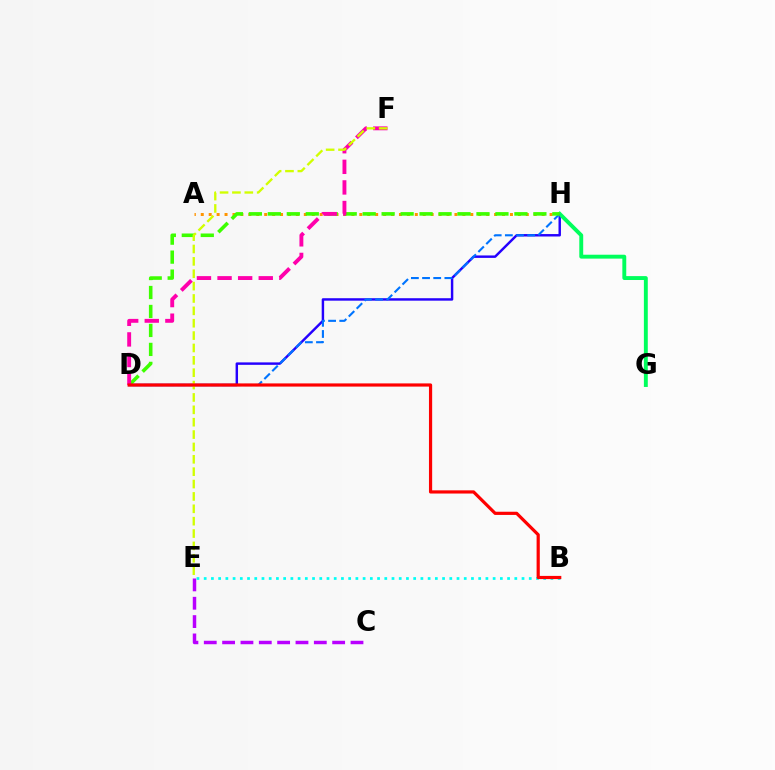{('D', 'H'): [{'color': '#2500ff', 'line_style': 'solid', 'thickness': 1.76}, {'color': '#0074ff', 'line_style': 'dashed', 'thickness': 1.52}, {'color': '#3dff00', 'line_style': 'dashed', 'thickness': 2.58}], ('A', 'H'): [{'color': '#ff9400', 'line_style': 'dotted', 'thickness': 2.15}], ('G', 'H'): [{'color': '#00ff5c', 'line_style': 'solid', 'thickness': 2.81}], ('D', 'F'): [{'color': '#ff00ac', 'line_style': 'dashed', 'thickness': 2.8}], ('C', 'E'): [{'color': '#b900ff', 'line_style': 'dashed', 'thickness': 2.49}], ('E', 'F'): [{'color': '#d1ff00', 'line_style': 'dashed', 'thickness': 1.68}], ('B', 'E'): [{'color': '#00fff6', 'line_style': 'dotted', 'thickness': 1.96}], ('B', 'D'): [{'color': '#ff0000', 'line_style': 'solid', 'thickness': 2.3}]}